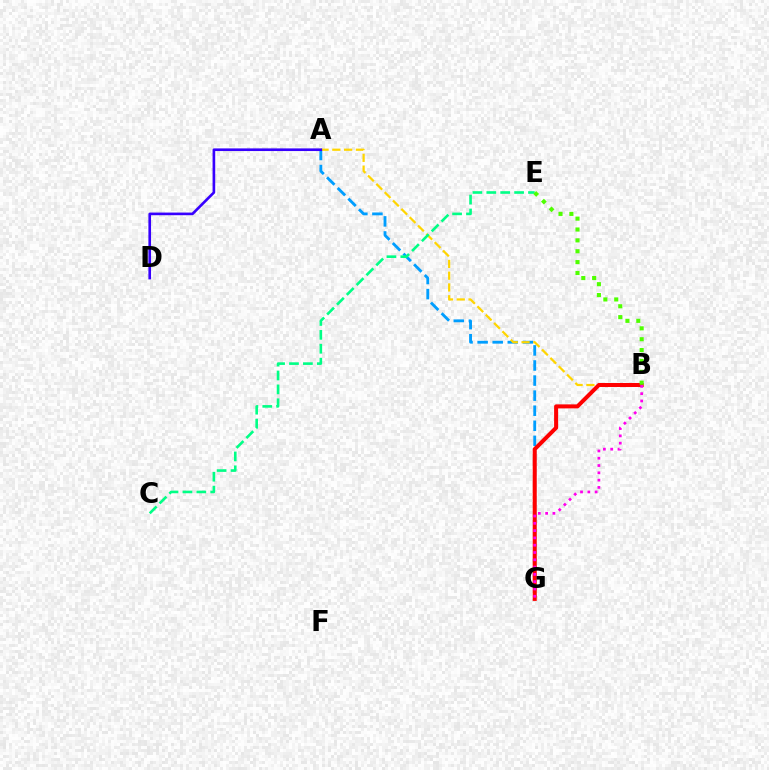{('A', 'G'): [{'color': '#009eff', 'line_style': 'dashed', 'thickness': 2.05}], ('A', 'B'): [{'color': '#ffd500', 'line_style': 'dashed', 'thickness': 1.6}], ('B', 'G'): [{'color': '#ff0000', 'line_style': 'solid', 'thickness': 2.89}, {'color': '#ff00ed', 'line_style': 'dotted', 'thickness': 1.98}], ('C', 'E'): [{'color': '#00ff86', 'line_style': 'dashed', 'thickness': 1.89}], ('A', 'D'): [{'color': '#3700ff', 'line_style': 'solid', 'thickness': 1.9}], ('B', 'E'): [{'color': '#4fff00', 'line_style': 'dotted', 'thickness': 2.95}]}